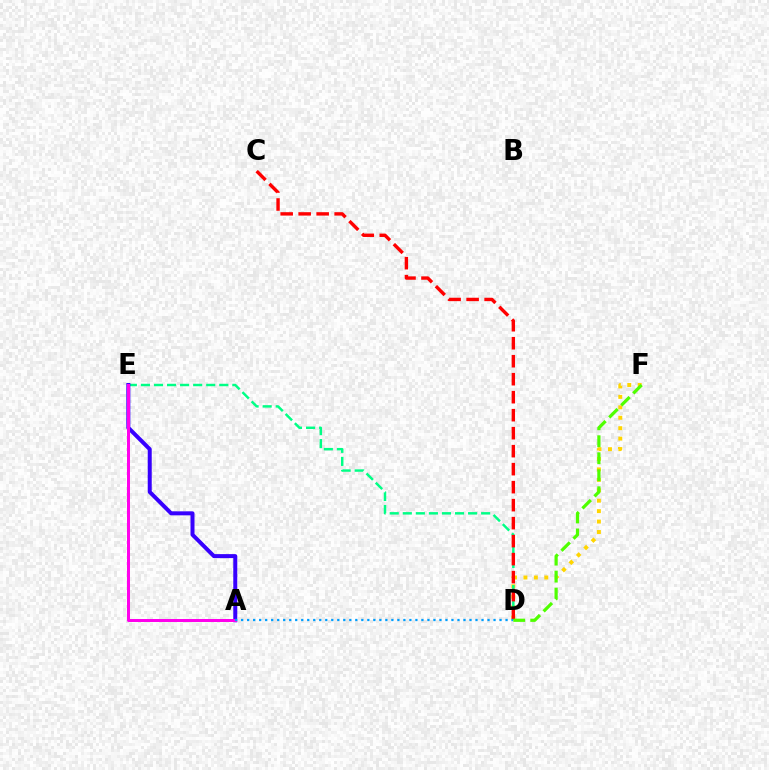{('D', 'F'): [{'color': '#ffd500', 'line_style': 'dotted', 'thickness': 2.83}, {'color': '#4fff00', 'line_style': 'dashed', 'thickness': 2.31}], ('D', 'E'): [{'color': '#00ff86', 'line_style': 'dashed', 'thickness': 1.77}], ('A', 'E'): [{'color': '#3700ff', 'line_style': 'solid', 'thickness': 2.88}, {'color': '#ff00ed', 'line_style': 'solid', 'thickness': 2.16}], ('C', 'D'): [{'color': '#ff0000', 'line_style': 'dashed', 'thickness': 2.44}], ('A', 'D'): [{'color': '#009eff', 'line_style': 'dotted', 'thickness': 1.63}]}